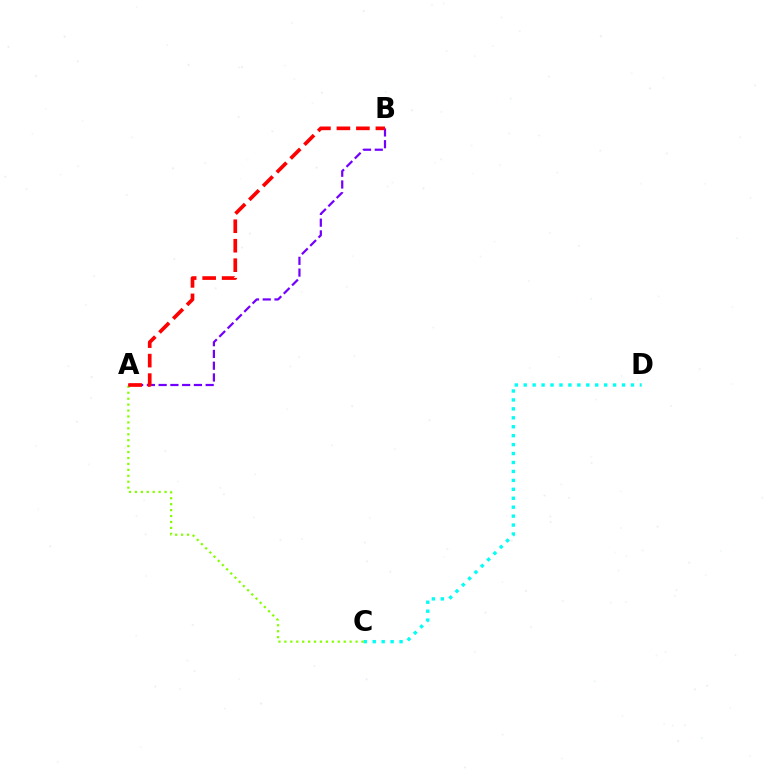{('A', 'B'): [{'color': '#7200ff', 'line_style': 'dashed', 'thickness': 1.6}, {'color': '#ff0000', 'line_style': 'dashed', 'thickness': 2.65}], ('C', 'D'): [{'color': '#00fff6', 'line_style': 'dotted', 'thickness': 2.43}], ('A', 'C'): [{'color': '#84ff00', 'line_style': 'dotted', 'thickness': 1.61}]}